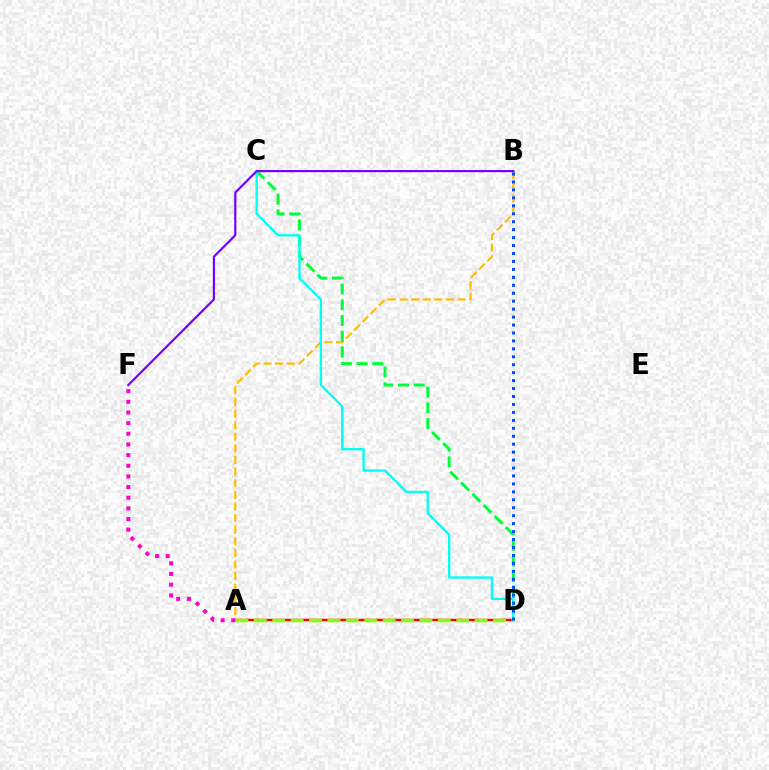{('A', 'D'): [{'color': '#ff0000', 'line_style': 'solid', 'thickness': 1.77}, {'color': '#84ff00', 'line_style': 'dashed', 'thickness': 2.5}], ('A', 'B'): [{'color': '#ffbd00', 'line_style': 'dashed', 'thickness': 1.58}], ('C', 'D'): [{'color': '#00ff39', 'line_style': 'dashed', 'thickness': 2.14}, {'color': '#00fff6', 'line_style': 'solid', 'thickness': 1.67}], ('A', 'F'): [{'color': '#ff00cf', 'line_style': 'dotted', 'thickness': 2.89}], ('B', 'F'): [{'color': '#7200ff', 'line_style': 'solid', 'thickness': 1.55}], ('B', 'D'): [{'color': '#004bff', 'line_style': 'dotted', 'thickness': 2.16}]}